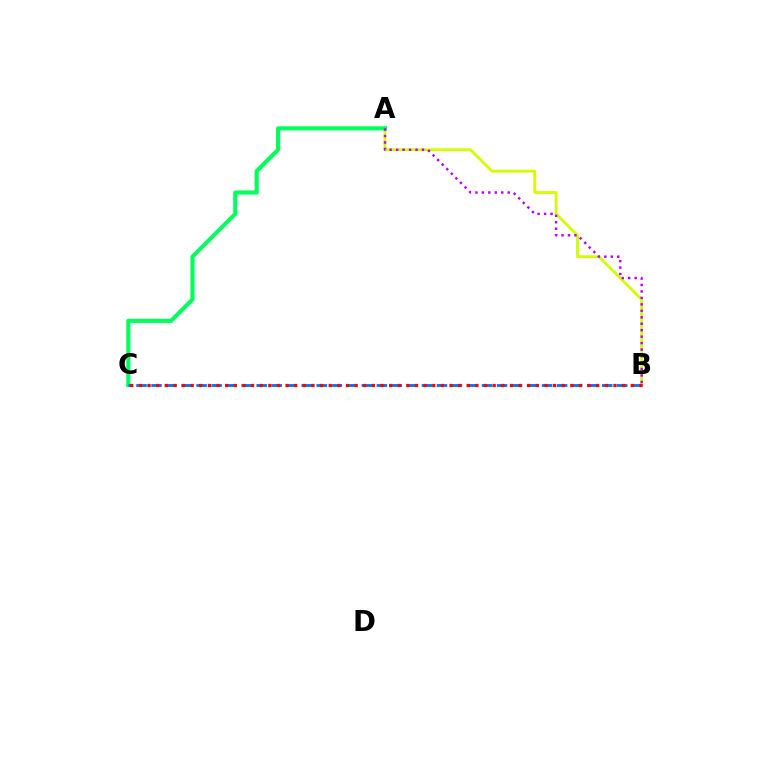{('A', 'B'): [{'color': '#d1ff00', 'line_style': 'solid', 'thickness': 2.05}, {'color': '#b900ff', 'line_style': 'dotted', 'thickness': 1.76}], ('A', 'C'): [{'color': '#00ff5c', 'line_style': 'solid', 'thickness': 2.96}], ('B', 'C'): [{'color': '#0074ff', 'line_style': 'dashed', 'thickness': 2.04}, {'color': '#ff0000', 'line_style': 'dotted', 'thickness': 2.34}]}